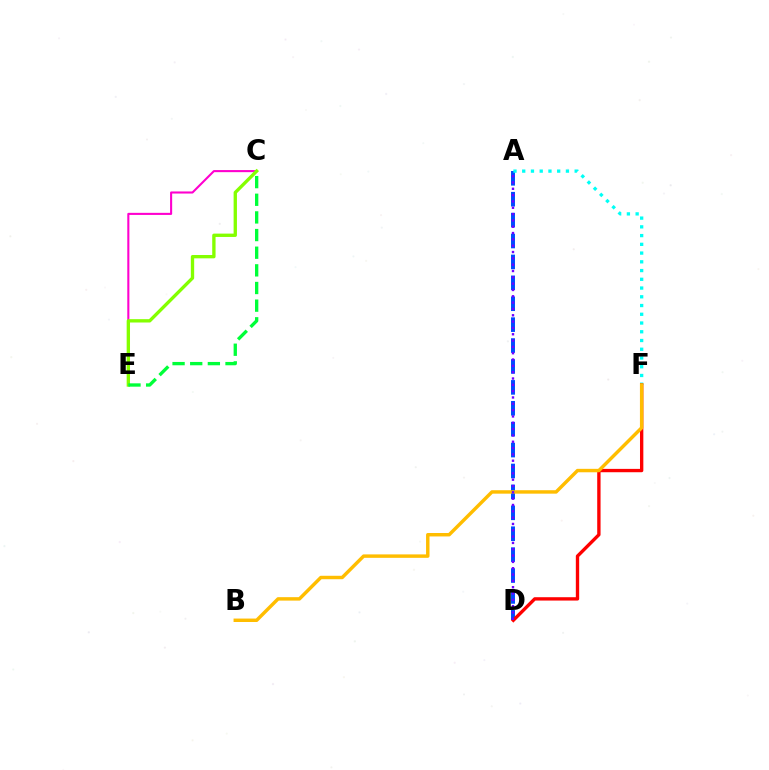{('A', 'D'): [{'color': '#004bff', 'line_style': 'dashed', 'thickness': 2.84}, {'color': '#7200ff', 'line_style': 'dotted', 'thickness': 1.72}], ('A', 'F'): [{'color': '#00fff6', 'line_style': 'dotted', 'thickness': 2.38}], ('D', 'F'): [{'color': '#ff0000', 'line_style': 'solid', 'thickness': 2.41}], ('C', 'E'): [{'color': '#ff00cf', 'line_style': 'solid', 'thickness': 1.51}, {'color': '#84ff00', 'line_style': 'solid', 'thickness': 2.4}, {'color': '#00ff39', 'line_style': 'dashed', 'thickness': 2.4}], ('B', 'F'): [{'color': '#ffbd00', 'line_style': 'solid', 'thickness': 2.48}]}